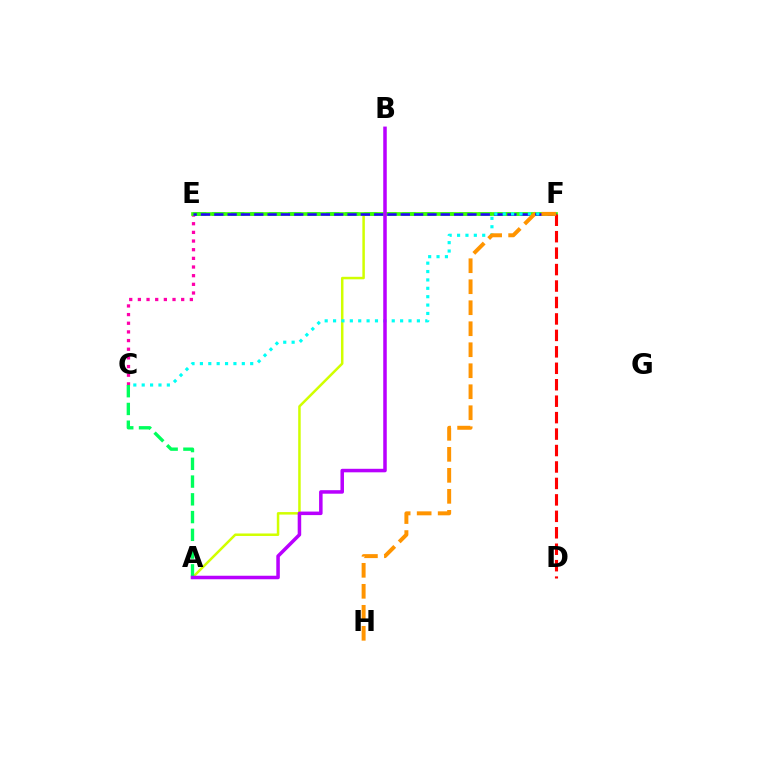{('C', 'E'): [{'color': '#ff00ac', 'line_style': 'dotted', 'thickness': 2.35}], ('E', 'F'): [{'color': '#0074ff', 'line_style': 'dashed', 'thickness': 2.58}, {'color': '#3dff00', 'line_style': 'solid', 'thickness': 2.64}, {'color': '#2500ff', 'line_style': 'dashed', 'thickness': 1.81}], ('A', 'F'): [{'color': '#d1ff00', 'line_style': 'solid', 'thickness': 1.8}], ('A', 'C'): [{'color': '#00ff5c', 'line_style': 'dashed', 'thickness': 2.41}], ('C', 'F'): [{'color': '#00fff6', 'line_style': 'dotted', 'thickness': 2.28}], ('D', 'F'): [{'color': '#ff0000', 'line_style': 'dashed', 'thickness': 2.23}], ('A', 'B'): [{'color': '#b900ff', 'line_style': 'solid', 'thickness': 2.53}], ('F', 'H'): [{'color': '#ff9400', 'line_style': 'dashed', 'thickness': 2.85}]}